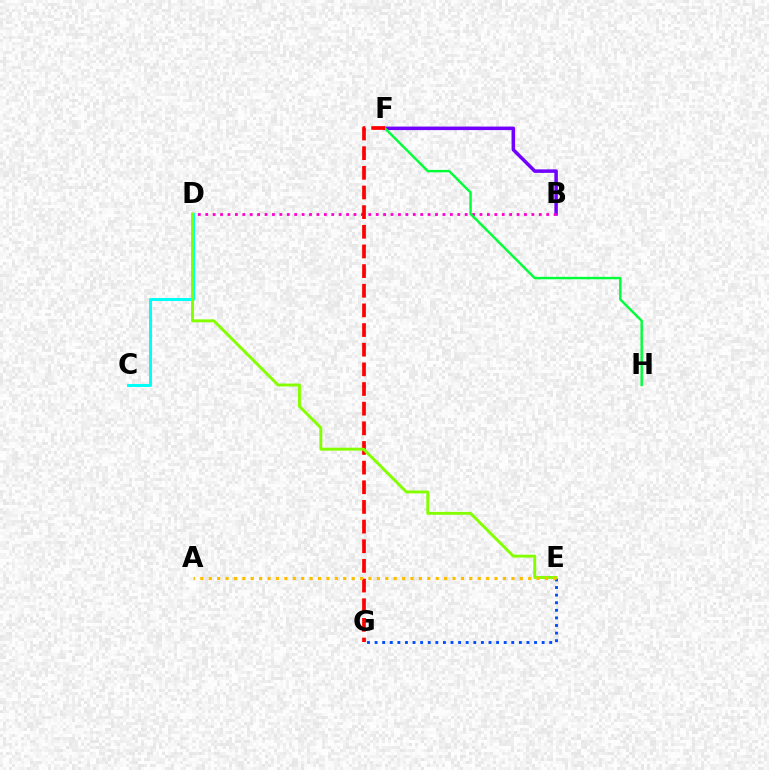{('B', 'F'): [{'color': '#7200ff', 'line_style': 'solid', 'thickness': 2.53}], ('B', 'D'): [{'color': '#ff00cf', 'line_style': 'dotted', 'thickness': 2.01}], ('E', 'G'): [{'color': '#004bff', 'line_style': 'dotted', 'thickness': 2.06}], ('F', 'H'): [{'color': '#00ff39', 'line_style': 'solid', 'thickness': 1.74}], ('C', 'D'): [{'color': '#00fff6', 'line_style': 'solid', 'thickness': 2.17}], ('F', 'G'): [{'color': '#ff0000', 'line_style': 'dashed', 'thickness': 2.67}], ('D', 'E'): [{'color': '#84ff00', 'line_style': 'solid', 'thickness': 2.1}], ('A', 'E'): [{'color': '#ffbd00', 'line_style': 'dotted', 'thickness': 2.28}]}